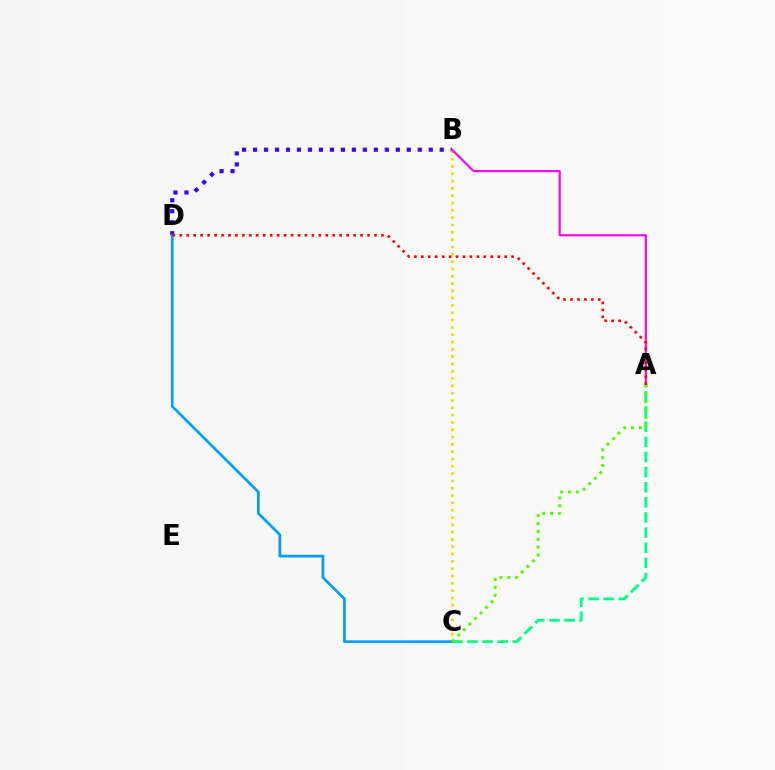{('B', 'D'): [{'color': '#3700ff', 'line_style': 'dotted', 'thickness': 2.98}], ('B', 'C'): [{'color': '#ffd500', 'line_style': 'dotted', 'thickness': 1.99}], ('A', 'B'): [{'color': '#ff00ed', 'line_style': 'solid', 'thickness': 1.53}], ('C', 'D'): [{'color': '#009eff', 'line_style': 'solid', 'thickness': 1.95}], ('A', 'C'): [{'color': '#00ff86', 'line_style': 'dashed', 'thickness': 2.06}, {'color': '#4fff00', 'line_style': 'dotted', 'thickness': 2.14}], ('A', 'D'): [{'color': '#ff0000', 'line_style': 'dotted', 'thickness': 1.89}]}